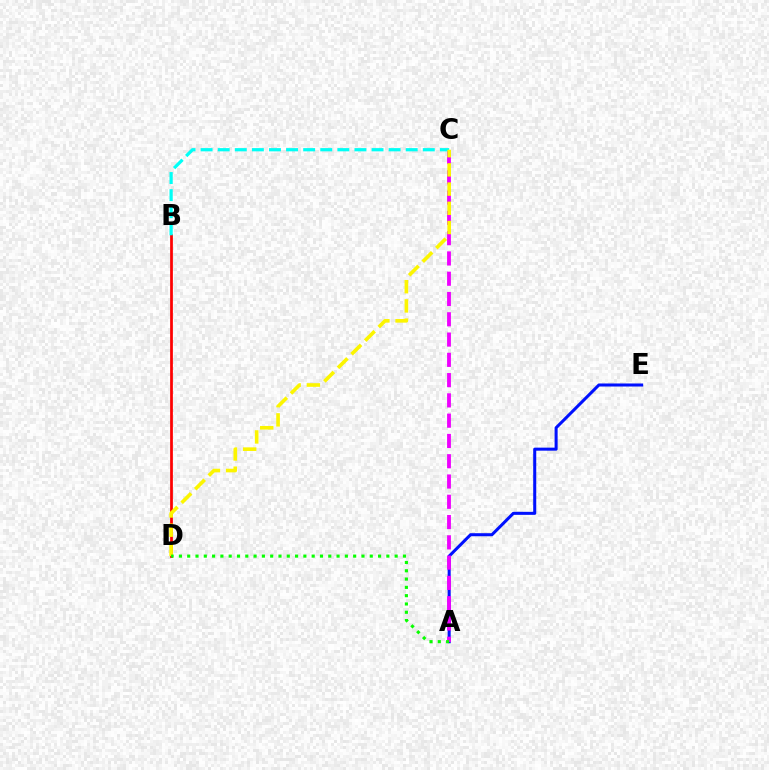{('A', 'E'): [{'color': '#0010ff', 'line_style': 'solid', 'thickness': 2.19}], ('B', 'D'): [{'color': '#ff0000', 'line_style': 'solid', 'thickness': 1.98}], ('A', 'C'): [{'color': '#ee00ff', 'line_style': 'dashed', 'thickness': 2.75}], ('B', 'C'): [{'color': '#00fff6', 'line_style': 'dashed', 'thickness': 2.32}], ('C', 'D'): [{'color': '#fcf500', 'line_style': 'dashed', 'thickness': 2.61}], ('A', 'D'): [{'color': '#08ff00', 'line_style': 'dotted', 'thickness': 2.25}]}